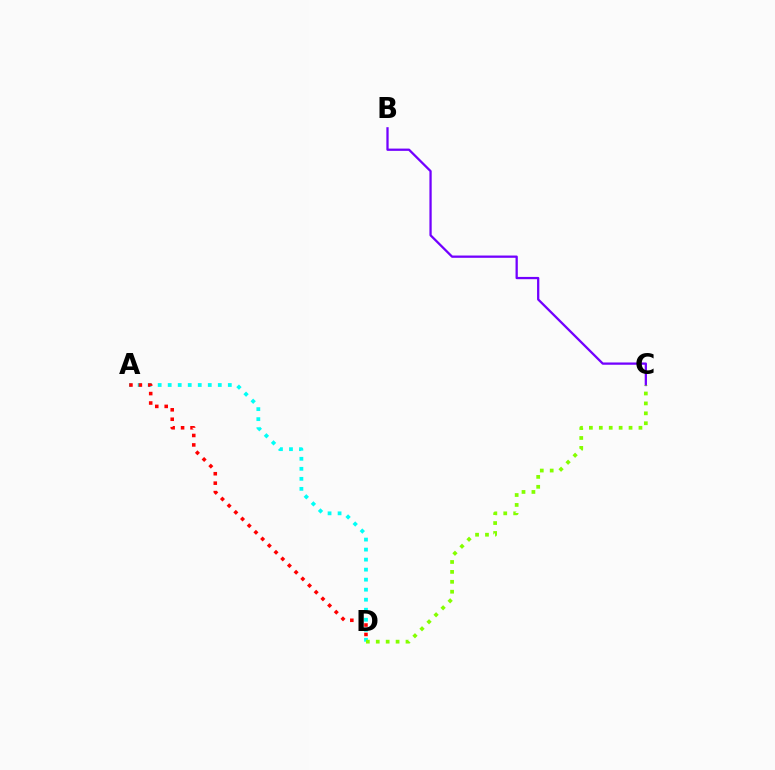{('B', 'C'): [{'color': '#7200ff', 'line_style': 'solid', 'thickness': 1.64}], ('A', 'D'): [{'color': '#00fff6', 'line_style': 'dotted', 'thickness': 2.72}, {'color': '#ff0000', 'line_style': 'dotted', 'thickness': 2.56}], ('C', 'D'): [{'color': '#84ff00', 'line_style': 'dotted', 'thickness': 2.69}]}